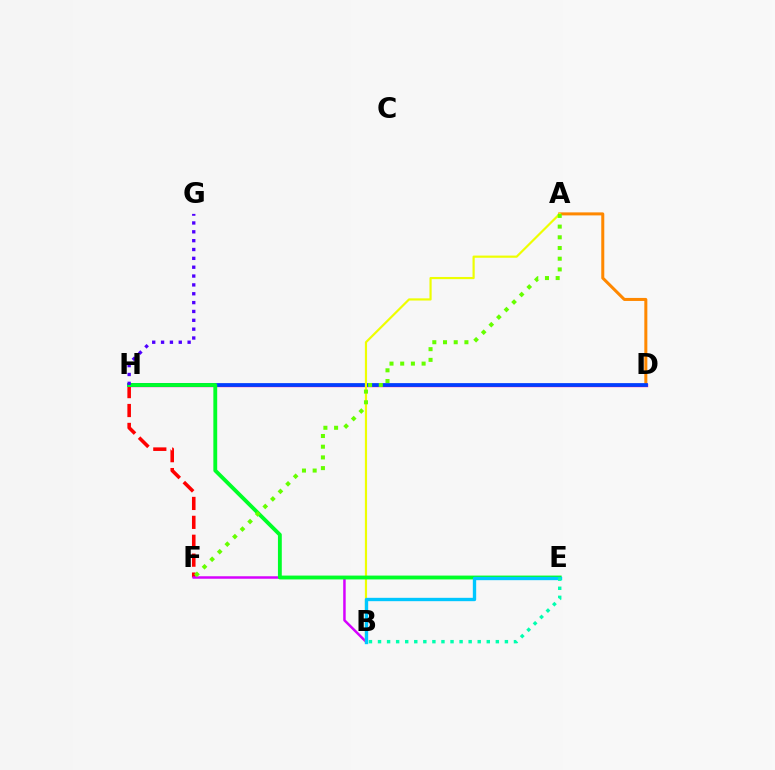{('D', 'H'): [{'color': '#ff00a0', 'line_style': 'solid', 'thickness': 2.41}, {'color': '#003fff', 'line_style': 'solid', 'thickness': 2.69}], ('F', 'H'): [{'color': '#ff0000', 'line_style': 'dashed', 'thickness': 2.57}], ('A', 'D'): [{'color': '#ff8800', 'line_style': 'solid', 'thickness': 2.17}], ('B', 'F'): [{'color': '#d600ff', 'line_style': 'solid', 'thickness': 1.79}], ('A', 'B'): [{'color': '#eeff00', 'line_style': 'solid', 'thickness': 1.57}], ('E', 'H'): [{'color': '#00ff27', 'line_style': 'solid', 'thickness': 2.77}], ('B', 'E'): [{'color': '#00c7ff', 'line_style': 'solid', 'thickness': 2.41}, {'color': '#00ffaf', 'line_style': 'dotted', 'thickness': 2.46}], ('A', 'F'): [{'color': '#66ff00', 'line_style': 'dotted', 'thickness': 2.91}], ('G', 'H'): [{'color': '#4f00ff', 'line_style': 'dotted', 'thickness': 2.4}]}